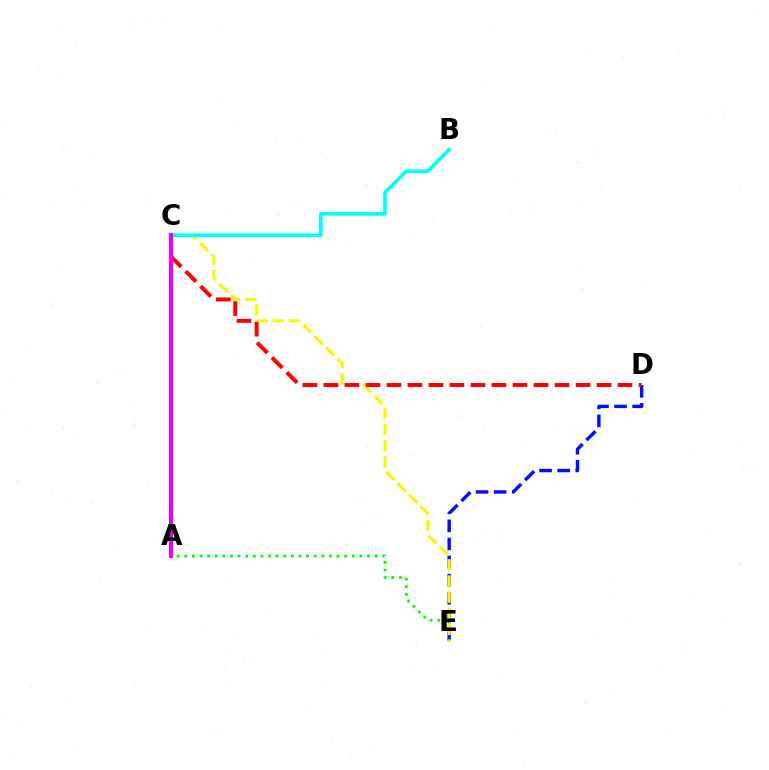{('D', 'E'): [{'color': '#0010ff', 'line_style': 'dashed', 'thickness': 2.46}], ('A', 'E'): [{'color': '#08ff00', 'line_style': 'dotted', 'thickness': 2.07}], ('C', 'E'): [{'color': '#fcf500', 'line_style': 'dashed', 'thickness': 2.2}], ('C', 'D'): [{'color': '#ff0000', 'line_style': 'dashed', 'thickness': 2.85}], ('B', 'C'): [{'color': '#00fff6', 'line_style': 'solid', 'thickness': 2.62}], ('A', 'C'): [{'color': '#ee00ff', 'line_style': 'solid', 'thickness': 2.93}]}